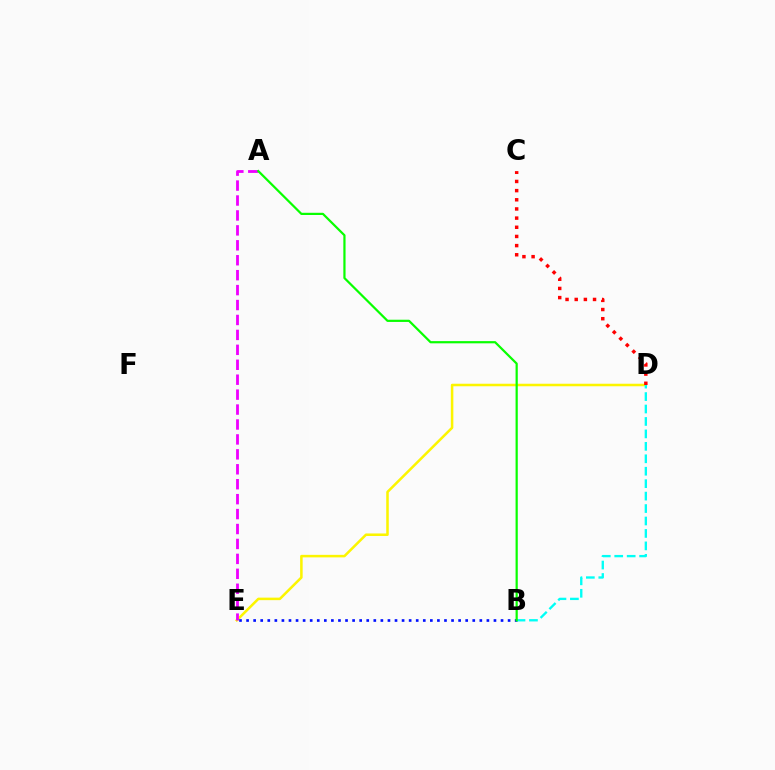{('D', 'E'): [{'color': '#fcf500', 'line_style': 'solid', 'thickness': 1.82}], ('B', 'E'): [{'color': '#0010ff', 'line_style': 'dotted', 'thickness': 1.92}], ('C', 'D'): [{'color': '#ff0000', 'line_style': 'dotted', 'thickness': 2.49}], ('B', 'D'): [{'color': '#00fff6', 'line_style': 'dashed', 'thickness': 1.69}], ('A', 'E'): [{'color': '#ee00ff', 'line_style': 'dashed', 'thickness': 2.03}], ('A', 'B'): [{'color': '#08ff00', 'line_style': 'solid', 'thickness': 1.59}]}